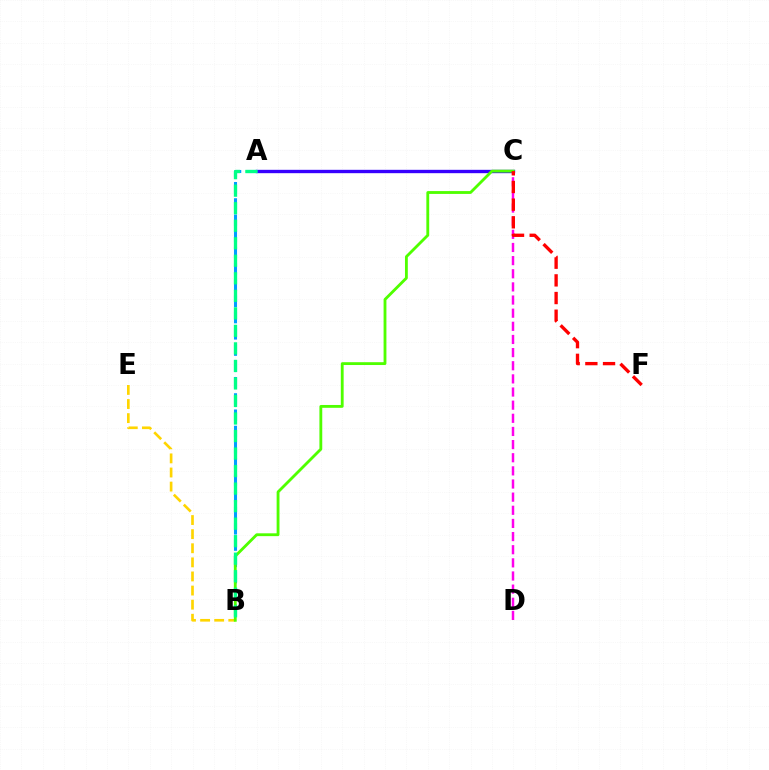{('A', 'C'): [{'color': '#3700ff', 'line_style': 'solid', 'thickness': 2.42}], ('B', 'E'): [{'color': '#ffd500', 'line_style': 'dashed', 'thickness': 1.92}], ('C', 'D'): [{'color': '#ff00ed', 'line_style': 'dashed', 'thickness': 1.79}], ('A', 'B'): [{'color': '#009eff', 'line_style': 'dashed', 'thickness': 2.21}, {'color': '#00ff86', 'line_style': 'dashed', 'thickness': 2.38}], ('B', 'C'): [{'color': '#4fff00', 'line_style': 'solid', 'thickness': 2.04}], ('C', 'F'): [{'color': '#ff0000', 'line_style': 'dashed', 'thickness': 2.4}]}